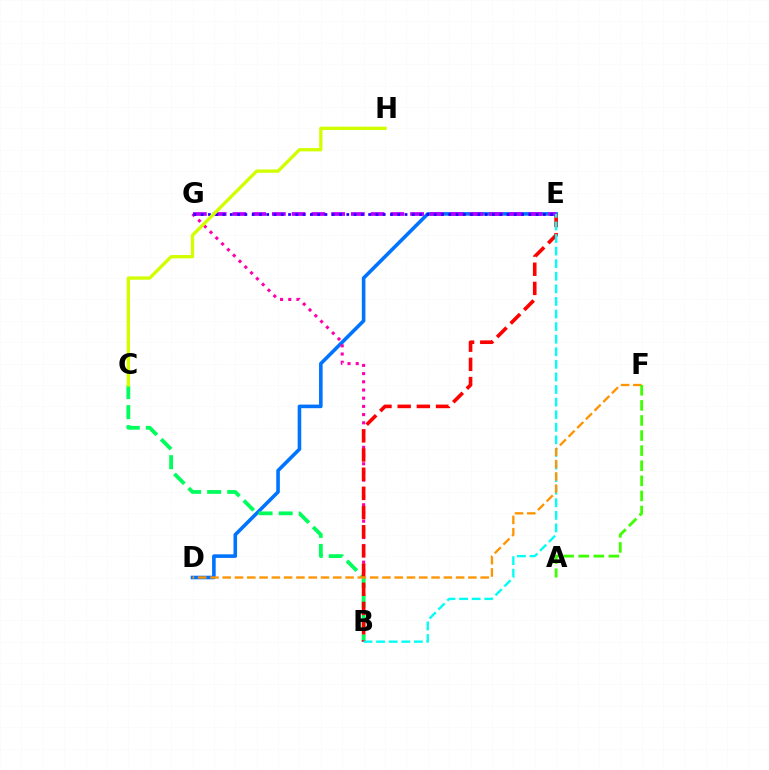{('D', 'E'): [{'color': '#0074ff', 'line_style': 'solid', 'thickness': 2.58}], ('B', 'G'): [{'color': '#ff00ac', 'line_style': 'dotted', 'thickness': 2.23}], ('B', 'C'): [{'color': '#00ff5c', 'line_style': 'dashed', 'thickness': 2.73}], ('B', 'E'): [{'color': '#ff0000', 'line_style': 'dashed', 'thickness': 2.6}, {'color': '#00fff6', 'line_style': 'dashed', 'thickness': 1.71}], ('E', 'G'): [{'color': '#b900ff', 'line_style': 'dashed', 'thickness': 2.68}, {'color': '#2500ff', 'line_style': 'dotted', 'thickness': 1.98}], ('D', 'F'): [{'color': '#ff9400', 'line_style': 'dashed', 'thickness': 1.67}], ('C', 'H'): [{'color': '#d1ff00', 'line_style': 'solid', 'thickness': 2.38}], ('A', 'F'): [{'color': '#3dff00', 'line_style': 'dashed', 'thickness': 2.05}]}